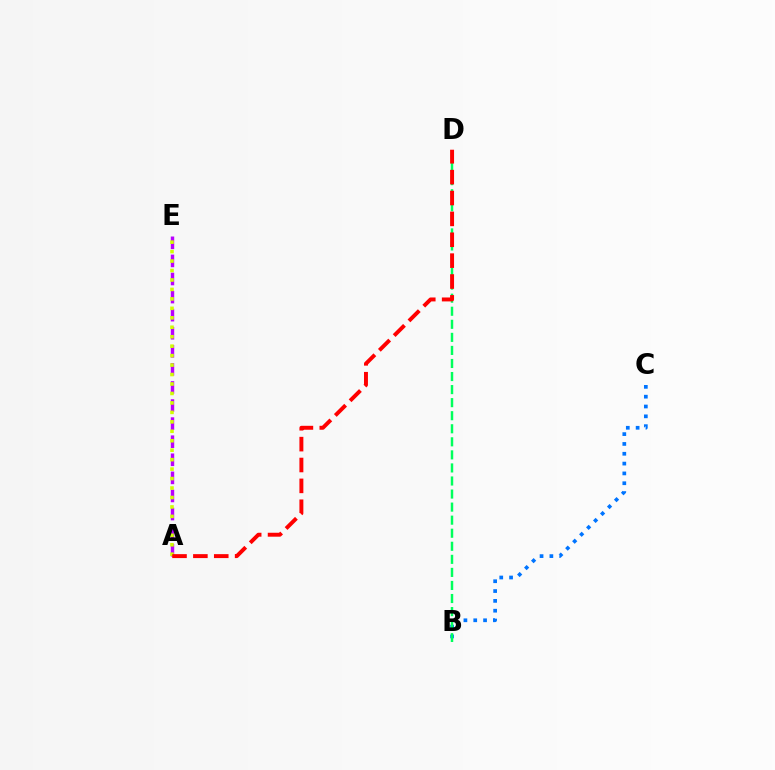{('B', 'C'): [{'color': '#0074ff', 'line_style': 'dotted', 'thickness': 2.67}], ('A', 'E'): [{'color': '#b900ff', 'line_style': 'dashed', 'thickness': 2.46}, {'color': '#d1ff00', 'line_style': 'dotted', 'thickness': 2.57}], ('B', 'D'): [{'color': '#00ff5c', 'line_style': 'dashed', 'thickness': 1.77}], ('A', 'D'): [{'color': '#ff0000', 'line_style': 'dashed', 'thickness': 2.84}]}